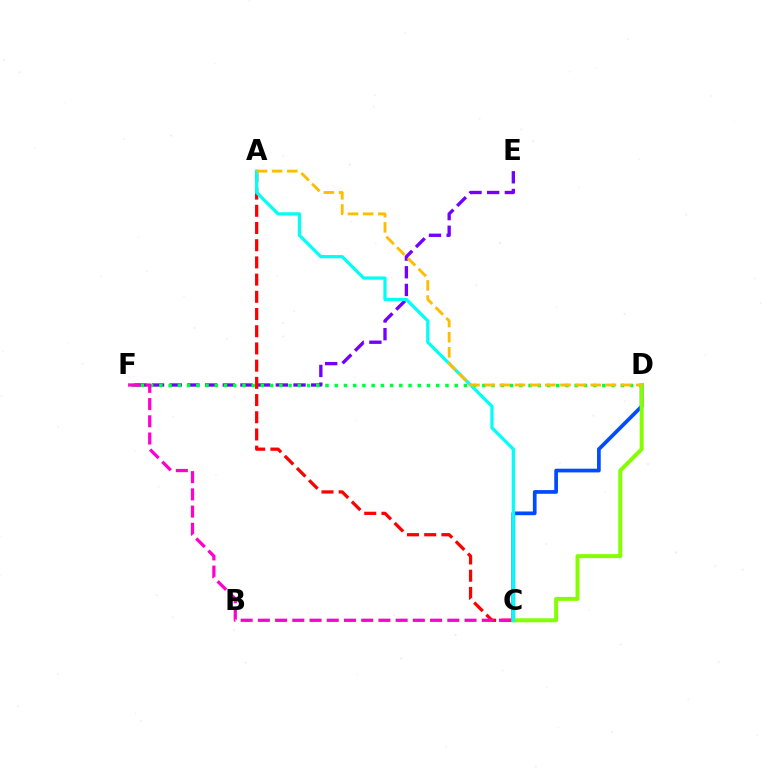{('C', 'D'): [{'color': '#004bff', 'line_style': 'solid', 'thickness': 2.67}, {'color': '#84ff00', 'line_style': 'solid', 'thickness': 2.86}], ('E', 'F'): [{'color': '#7200ff', 'line_style': 'dashed', 'thickness': 2.4}], ('D', 'F'): [{'color': '#00ff39', 'line_style': 'dotted', 'thickness': 2.51}], ('A', 'C'): [{'color': '#ff0000', 'line_style': 'dashed', 'thickness': 2.34}, {'color': '#00fff6', 'line_style': 'solid', 'thickness': 2.33}], ('C', 'F'): [{'color': '#ff00cf', 'line_style': 'dashed', 'thickness': 2.34}], ('A', 'D'): [{'color': '#ffbd00', 'line_style': 'dashed', 'thickness': 2.06}]}